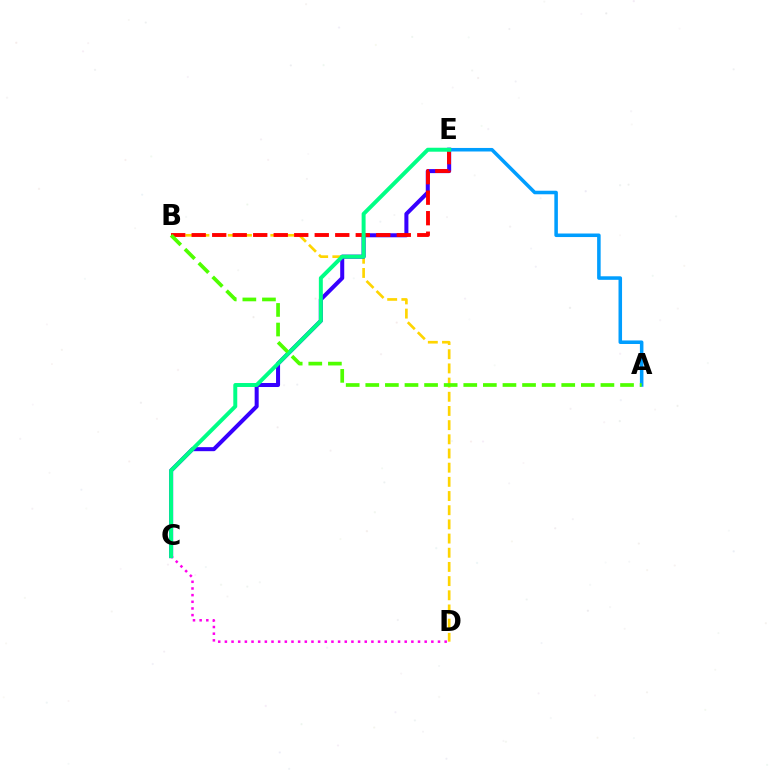{('B', 'D'): [{'color': '#ffd500', 'line_style': 'dashed', 'thickness': 1.93}], ('C', 'E'): [{'color': '#3700ff', 'line_style': 'solid', 'thickness': 2.9}, {'color': '#00ff86', 'line_style': 'solid', 'thickness': 2.85}], ('B', 'E'): [{'color': '#ff0000', 'line_style': 'dashed', 'thickness': 2.79}], ('C', 'D'): [{'color': '#ff00ed', 'line_style': 'dotted', 'thickness': 1.81}], ('A', 'E'): [{'color': '#009eff', 'line_style': 'solid', 'thickness': 2.55}], ('A', 'B'): [{'color': '#4fff00', 'line_style': 'dashed', 'thickness': 2.66}]}